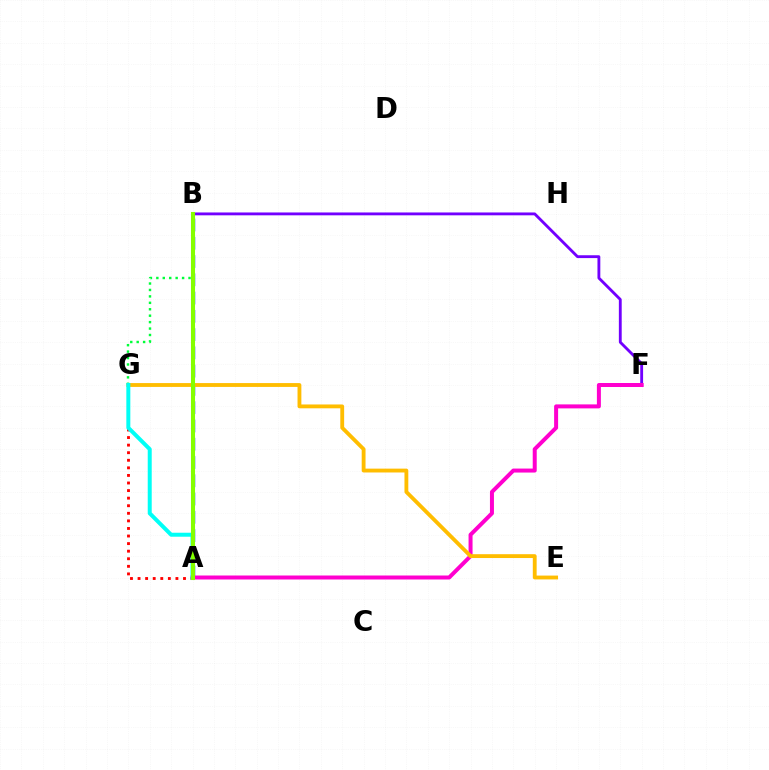{('A', 'B'): [{'color': '#004bff', 'line_style': 'dashed', 'thickness': 2.48}, {'color': '#84ff00', 'line_style': 'solid', 'thickness': 2.93}], ('B', 'G'): [{'color': '#00ff39', 'line_style': 'dotted', 'thickness': 1.75}], ('B', 'F'): [{'color': '#7200ff', 'line_style': 'solid', 'thickness': 2.05}], ('A', 'F'): [{'color': '#ff00cf', 'line_style': 'solid', 'thickness': 2.87}], ('A', 'G'): [{'color': '#ff0000', 'line_style': 'dotted', 'thickness': 2.06}, {'color': '#00fff6', 'line_style': 'solid', 'thickness': 2.87}], ('E', 'G'): [{'color': '#ffbd00', 'line_style': 'solid', 'thickness': 2.77}]}